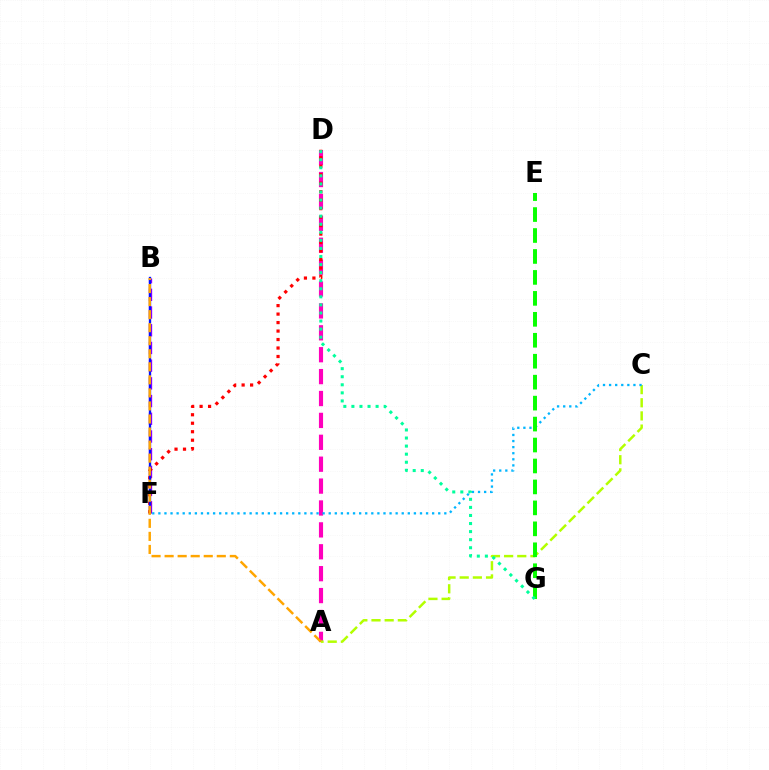{('A', 'D'): [{'color': '#ff00bd', 'line_style': 'dashed', 'thickness': 2.97}], ('B', 'F'): [{'color': '#9b00ff', 'line_style': 'dashed', 'thickness': 2.41}, {'color': '#0010ff', 'line_style': 'solid', 'thickness': 1.67}], ('D', 'F'): [{'color': '#ff0000', 'line_style': 'dotted', 'thickness': 2.3}], ('A', 'C'): [{'color': '#b3ff00', 'line_style': 'dashed', 'thickness': 1.79}], ('C', 'F'): [{'color': '#00b5ff', 'line_style': 'dotted', 'thickness': 1.65}], ('E', 'G'): [{'color': '#08ff00', 'line_style': 'dashed', 'thickness': 2.85}], ('D', 'G'): [{'color': '#00ff9d', 'line_style': 'dotted', 'thickness': 2.19}], ('A', 'B'): [{'color': '#ffa500', 'line_style': 'dashed', 'thickness': 1.77}]}